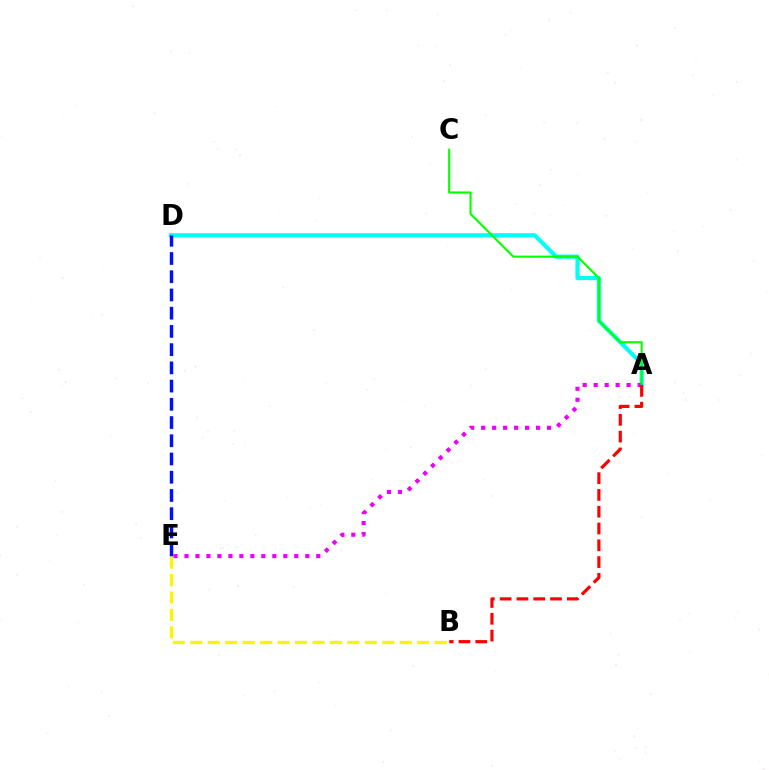{('A', 'D'): [{'color': '#00fff6', 'line_style': 'solid', 'thickness': 2.99}], ('A', 'E'): [{'color': '#ee00ff', 'line_style': 'dotted', 'thickness': 2.98}], ('D', 'E'): [{'color': '#0010ff', 'line_style': 'dashed', 'thickness': 2.48}], ('A', 'C'): [{'color': '#08ff00', 'line_style': 'solid', 'thickness': 1.53}], ('B', 'E'): [{'color': '#fcf500', 'line_style': 'dashed', 'thickness': 2.37}], ('A', 'B'): [{'color': '#ff0000', 'line_style': 'dashed', 'thickness': 2.28}]}